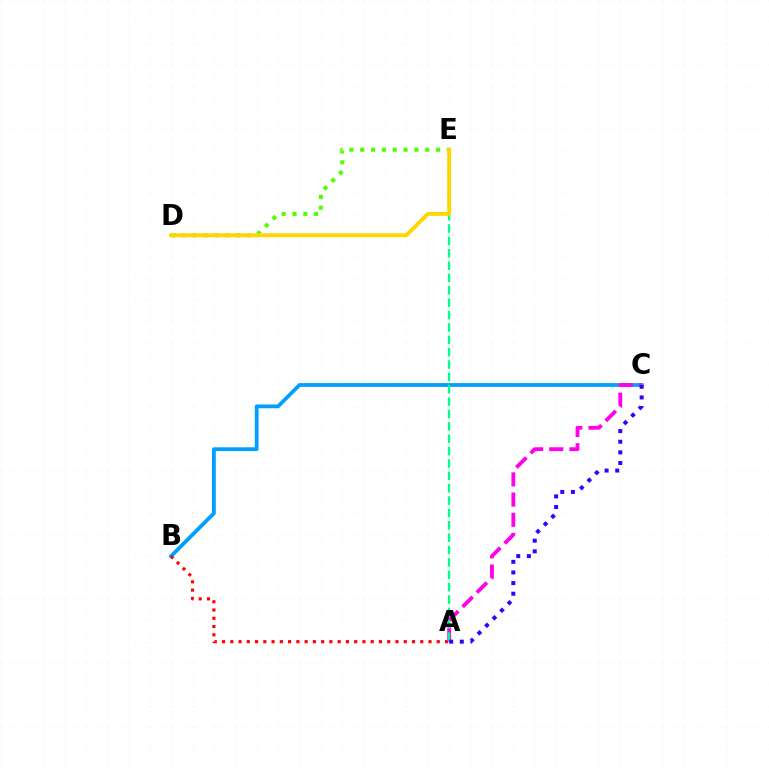{('D', 'E'): [{'color': '#4fff00', 'line_style': 'dotted', 'thickness': 2.95}, {'color': '#ffd500', 'line_style': 'solid', 'thickness': 2.81}], ('B', 'C'): [{'color': '#009eff', 'line_style': 'solid', 'thickness': 2.71}], ('A', 'B'): [{'color': '#ff0000', 'line_style': 'dotted', 'thickness': 2.24}], ('A', 'C'): [{'color': '#ff00ed', 'line_style': 'dashed', 'thickness': 2.74}, {'color': '#3700ff', 'line_style': 'dotted', 'thickness': 2.89}], ('A', 'E'): [{'color': '#00ff86', 'line_style': 'dashed', 'thickness': 1.68}]}